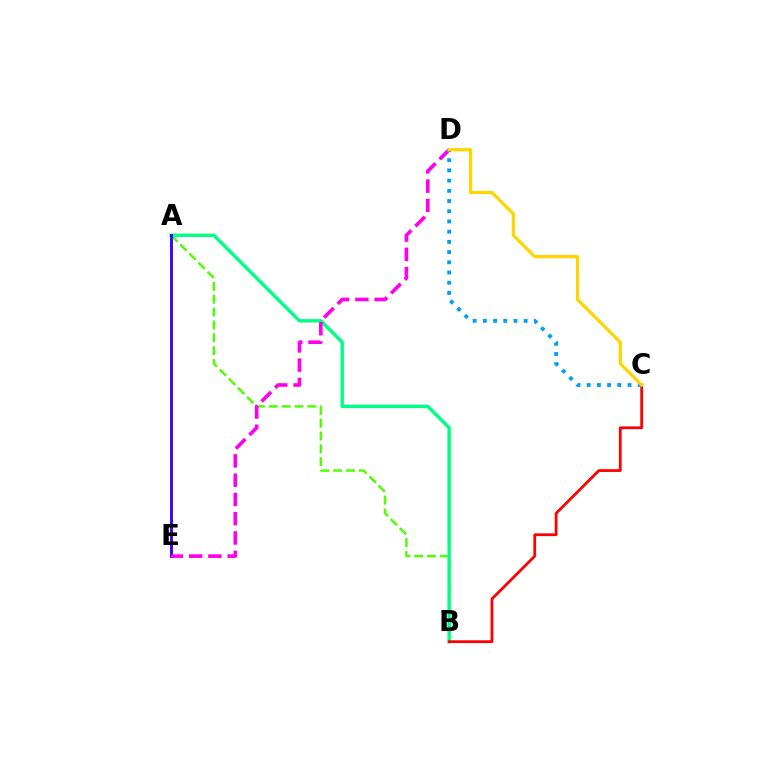{('A', 'B'): [{'color': '#4fff00', 'line_style': 'dashed', 'thickness': 1.75}, {'color': '#00ff86', 'line_style': 'solid', 'thickness': 2.46}], ('A', 'E'): [{'color': '#3700ff', 'line_style': 'solid', 'thickness': 2.07}], ('B', 'C'): [{'color': '#ff0000', 'line_style': 'solid', 'thickness': 2.0}], ('D', 'E'): [{'color': '#ff00ed', 'line_style': 'dashed', 'thickness': 2.62}], ('C', 'D'): [{'color': '#009eff', 'line_style': 'dotted', 'thickness': 2.77}, {'color': '#ffd500', 'line_style': 'solid', 'thickness': 2.32}]}